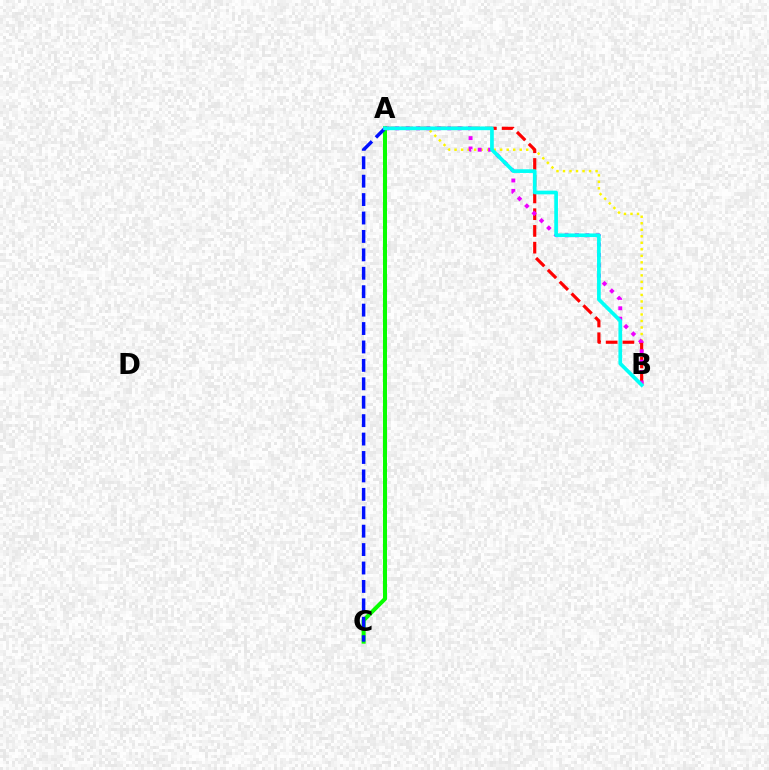{('A', 'B'): [{'color': '#fcf500', 'line_style': 'dotted', 'thickness': 1.77}, {'color': '#ff0000', 'line_style': 'dashed', 'thickness': 2.27}, {'color': '#ee00ff', 'line_style': 'dotted', 'thickness': 2.82}, {'color': '#00fff6', 'line_style': 'solid', 'thickness': 2.66}], ('A', 'C'): [{'color': '#08ff00', 'line_style': 'solid', 'thickness': 2.91}, {'color': '#0010ff', 'line_style': 'dashed', 'thickness': 2.5}]}